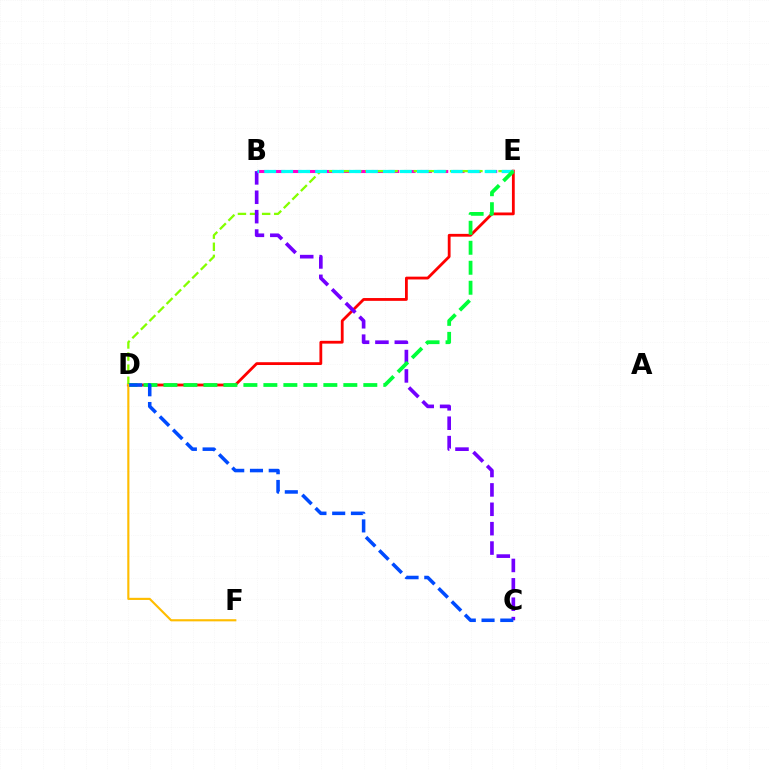{('D', 'E'): [{'color': '#ff0000', 'line_style': 'solid', 'thickness': 2.02}, {'color': '#84ff00', 'line_style': 'dashed', 'thickness': 1.64}, {'color': '#00ff39', 'line_style': 'dashed', 'thickness': 2.72}], ('B', 'E'): [{'color': '#ff00cf', 'line_style': 'dashed', 'thickness': 2.22}, {'color': '#00fff6', 'line_style': 'dashed', 'thickness': 2.3}], ('B', 'C'): [{'color': '#7200ff', 'line_style': 'dashed', 'thickness': 2.63}], ('D', 'F'): [{'color': '#ffbd00', 'line_style': 'solid', 'thickness': 1.54}], ('C', 'D'): [{'color': '#004bff', 'line_style': 'dashed', 'thickness': 2.55}]}